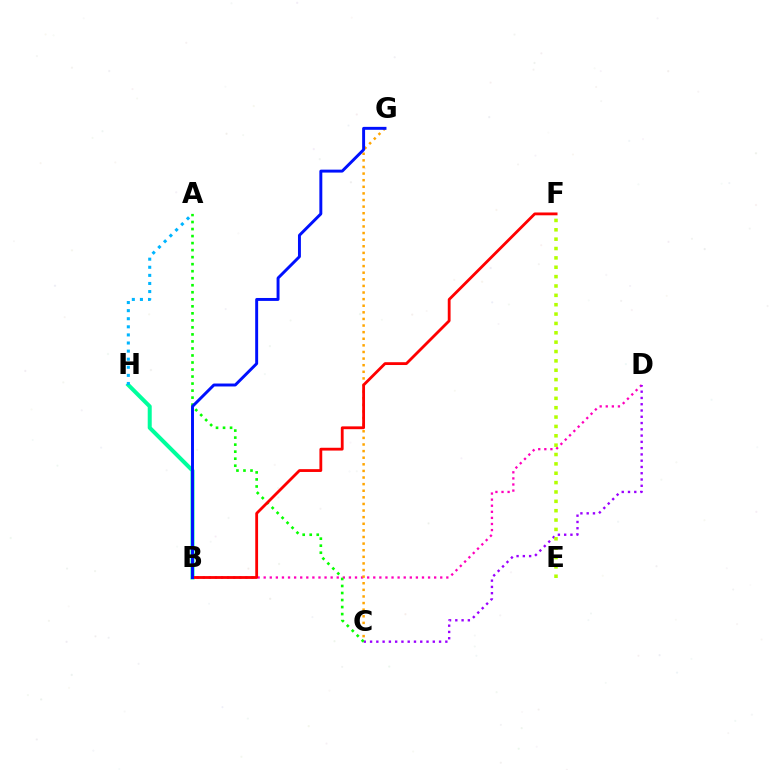{('B', 'D'): [{'color': '#ff00bd', 'line_style': 'dotted', 'thickness': 1.65}], ('C', 'G'): [{'color': '#ffa500', 'line_style': 'dotted', 'thickness': 1.8}], ('C', 'D'): [{'color': '#9b00ff', 'line_style': 'dotted', 'thickness': 1.7}], ('B', 'H'): [{'color': '#00ff9d', 'line_style': 'solid', 'thickness': 2.89}], ('A', 'C'): [{'color': '#08ff00', 'line_style': 'dotted', 'thickness': 1.91}], ('A', 'H'): [{'color': '#00b5ff', 'line_style': 'dotted', 'thickness': 2.2}], ('B', 'F'): [{'color': '#ff0000', 'line_style': 'solid', 'thickness': 2.03}], ('E', 'F'): [{'color': '#b3ff00', 'line_style': 'dotted', 'thickness': 2.54}], ('B', 'G'): [{'color': '#0010ff', 'line_style': 'solid', 'thickness': 2.11}]}